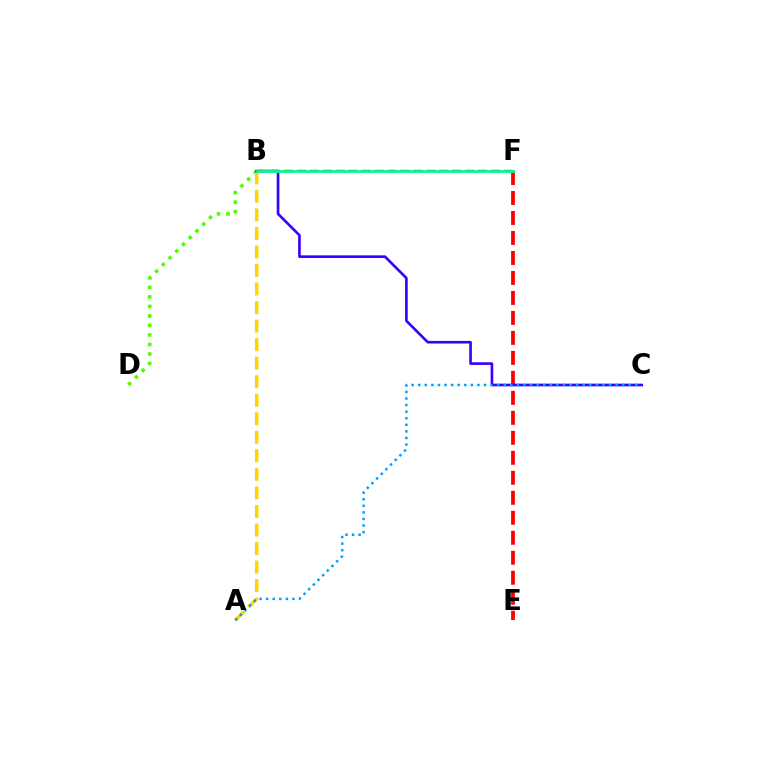{('B', 'D'): [{'color': '#4fff00', 'line_style': 'dotted', 'thickness': 2.59}], ('E', 'F'): [{'color': '#ff0000', 'line_style': 'dashed', 'thickness': 2.72}], ('A', 'B'): [{'color': '#ffd500', 'line_style': 'dashed', 'thickness': 2.52}], ('B', 'C'): [{'color': '#3700ff', 'line_style': 'solid', 'thickness': 1.9}], ('A', 'C'): [{'color': '#009eff', 'line_style': 'dotted', 'thickness': 1.79}], ('B', 'F'): [{'color': '#ff00ed', 'line_style': 'dashed', 'thickness': 1.76}, {'color': '#00ff86', 'line_style': 'solid', 'thickness': 1.97}]}